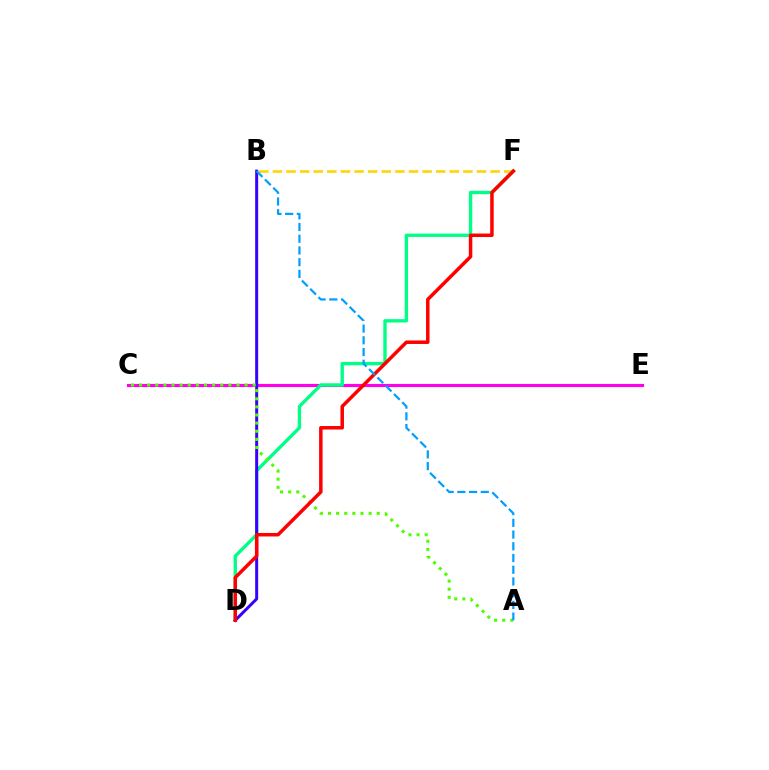{('C', 'E'): [{'color': '#ff00ed', 'line_style': 'solid', 'thickness': 2.26}], ('B', 'F'): [{'color': '#ffd500', 'line_style': 'dashed', 'thickness': 1.85}], ('D', 'F'): [{'color': '#00ff86', 'line_style': 'solid', 'thickness': 2.41}, {'color': '#ff0000', 'line_style': 'solid', 'thickness': 2.51}], ('B', 'D'): [{'color': '#3700ff', 'line_style': 'solid', 'thickness': 2.15}], ('A', 'C'): [{'color': '#4fff00', 'line_style': 'dotted', 'thickness': 2.21}], ('A', 'B'): [{'color': '#009eff', 'line_style': 'dashed', 'thickness': 1.59}]}